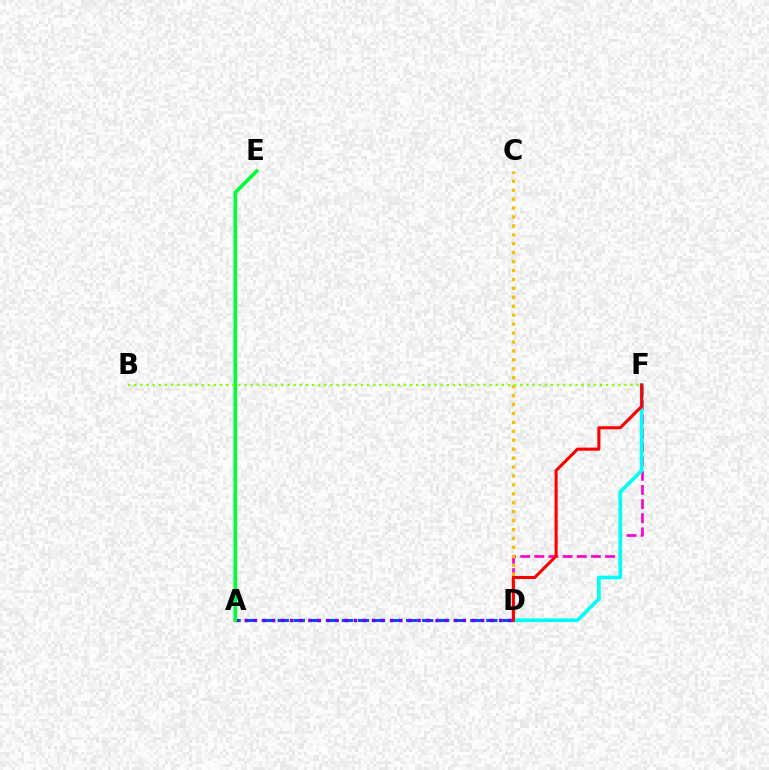{('D', 'F'): [{'color': '#ff00cf', 'line_style': 'dashed', 'thickness': 1.92}, {'color': '#00fff6', 'line_style': 'solid', 'thickness': 2.65}, {'color': '#ff0000', 'line_style': 'solid', 'thickness': 2.22}], ('C', 'D'): [{'color': '#ffbd00', 'line_style': 'dotted', 'thickness': 2.43}], ('A', 'D'): [{'color': '#004bff', 'line_style': 'dashed', 'thickness': 2.18}, {'color': '#7200ff', 'line_style': 'dotted', 'thickness': 2.47}], ('A', 'E'): [{'color': '#00ff39', 'line_style': 'solid', 'thickness': 2.66}], ('B', 'F'): [{'color': '#84ff00', 'line_style': 'dotted', 'thickness': 1.66}]}